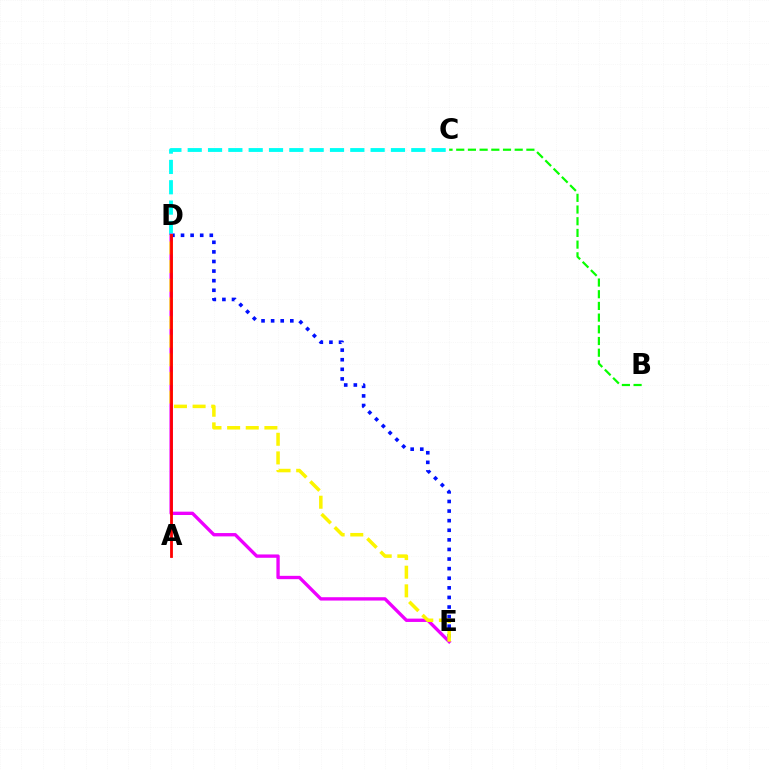{('D', 'E'): [{'color': '#0010ff', 'line_style': 'dotted', 'thickness': 2.61}, {'color': '#ee00ff', 'line_style': 'solid', 'thickness': 2.4}, {'color': '#fcf500', 'line_style': 'dashed', 'thickness': 2.53}], ('C', 'D'): [{'color': '#00fff6', 'line_style': 'dashed', 'thickness': 2.76}], ('B', 'C'): [{'color': '#08ff00', 'line_style': 'dashed', 'thickness': 1.59}], ('A', 'D'): [{'color': '#ff0000', 'line_style': 'solid', 'thickness': 2.01}]}